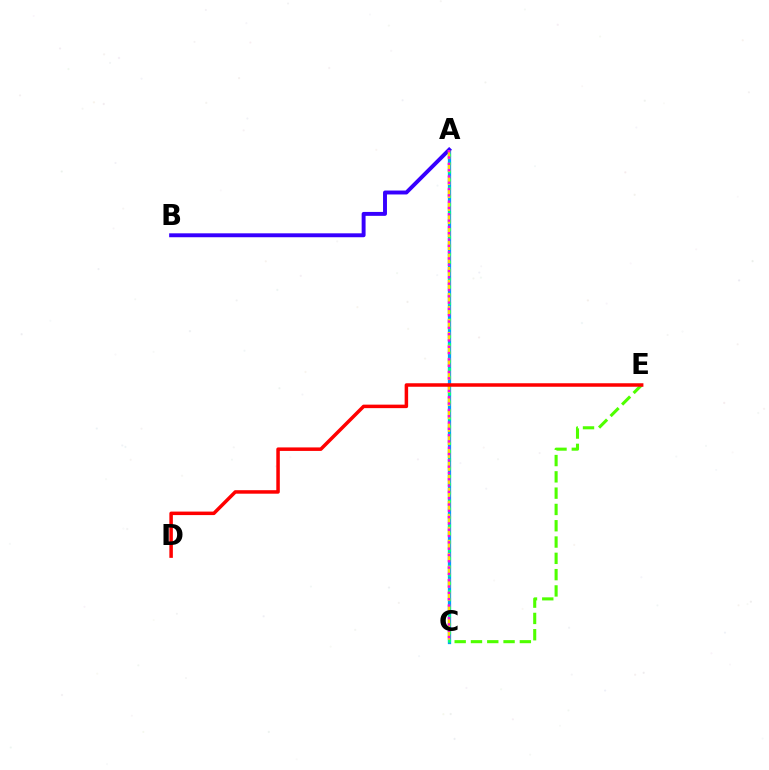{('A', 'C'): [{'color': '#009eff', 'line_style': 'solid', 'thickness': 2.35}, {'color': '#00ff86', 'line_style': 'dotted', 'thickness': 2.24}, {'color': '#ffd500', 'line_style': 'dashed', 'thickness': 1.77}, {'color': '#ff00ed', 'line_style': 'dotted', 'thickness': 1.71}], ('A', 'B'): [{'color': '#3700ff', 'line_style': 'solid', 'thickness': 2.82}], ('C', 'E'): [{'color': '#4fff00', 'line_style': 'dashed', 'thickness': 2.21}], ('D', 'E'): [{'color': '#ff0000', 'line_style': 'solid', 'thickness': 2.52}]}